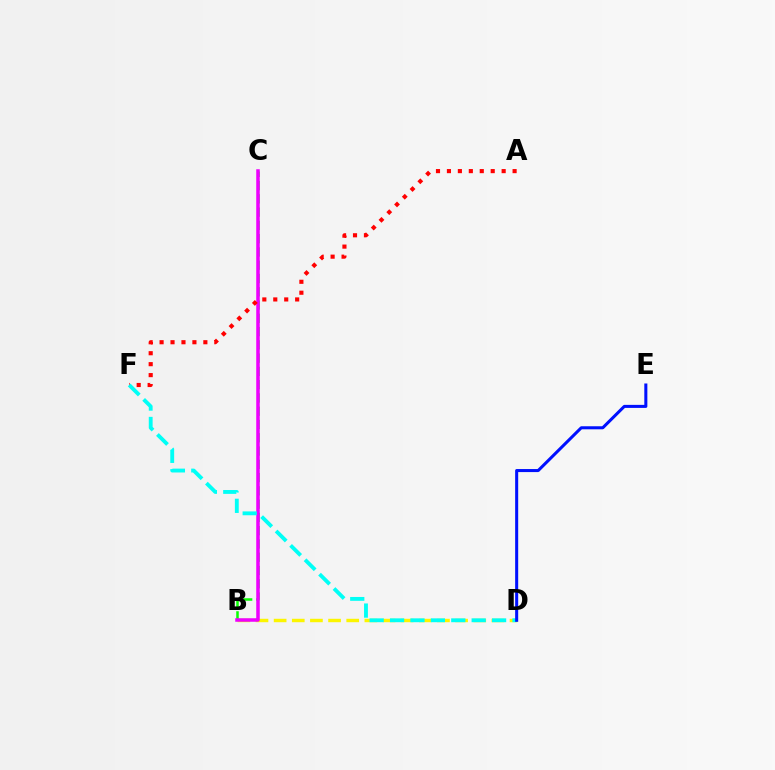{('B', 'D'): [{'color': '#fcf500', 'line_style': 'dashed', 'thickness': 2.47}], ('B', 'C'): [{'color': '#08ff00', 'line_style': 'dashed', 'thickness': 1.8}, {'color': '#ee00ff', 'line_style': 'solid', 'thickness': 2.54}], ('A', 'F'): [{'color': '#ff0000', 'line_style': 'dotted', 'thickness': 2.97}], ('D', 'F'): [{'color': '#00fff6', 'line_style': 'dashed', 'thickness': 2.77}], ('D', 'E'): [{'color': '#0010ff', 'line_style': 'solid', 'thickness': 2.19}]}